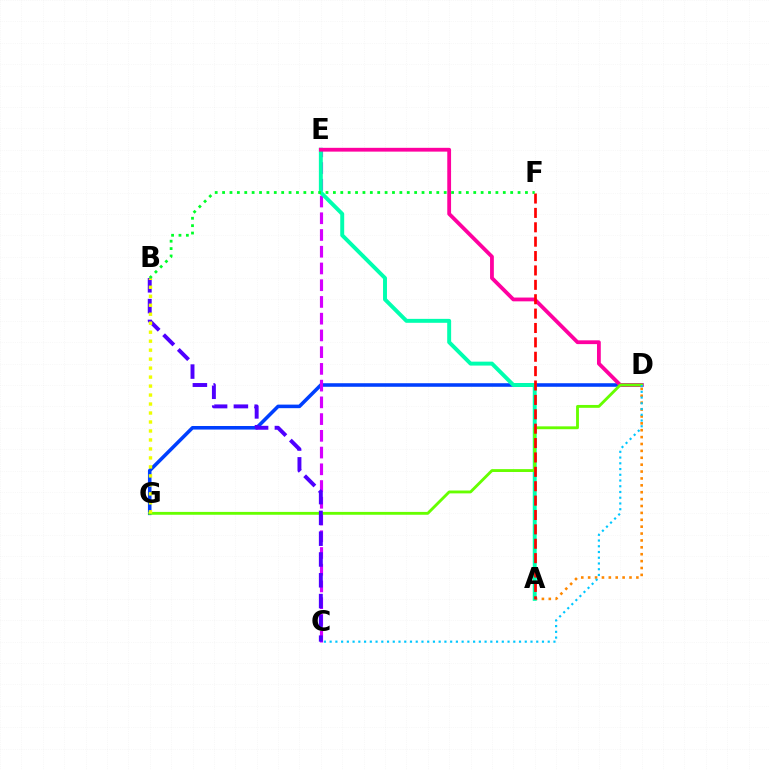{('D', 'G'): [{'color': '#003fff', 'line_style': 'solid', 'thickness': 2.56}, {'color': '#66ff00', 'line_style': 'solid', 'thickness': 2.06}], ('A', 'D'): [{'color': '#ff8800', 'line_style': 'dotted', 'thickness': 1.87}], ('C', 'E'): [{'color': '#d600ff', 'line_style': 'dashed', 'thickness': 2.27}], ('A', 'E'): [{'color': '#00ffaf', 'line_style': 'solid', 'thickness': 2.83}], ('D', 'E'): [{'color': '#ff00a0', 'line_style': 'solid', 'thickness': 2.73}], ('B', 'C'): [{'color': '#4f00ff', 'line_style': 'dashed', 'thickness': 2.83}], ('A', 'F'): [{'color': '#ff0000', 'line_style': 'dashed', 'thickness': 1.95}], ('B', 'F'): [{'color': '#00ff27', 'line_style': 'dotted', 'thickness': 2.01}], ('C', 'D'): [{'color': '#00c7ff', 'line_style': 'dotted', 'thickness': 1.56}], ('B', 'G'): [{'color': '#eeff00', 'line_style': 'dotted', 'thickness': 2.44}]}